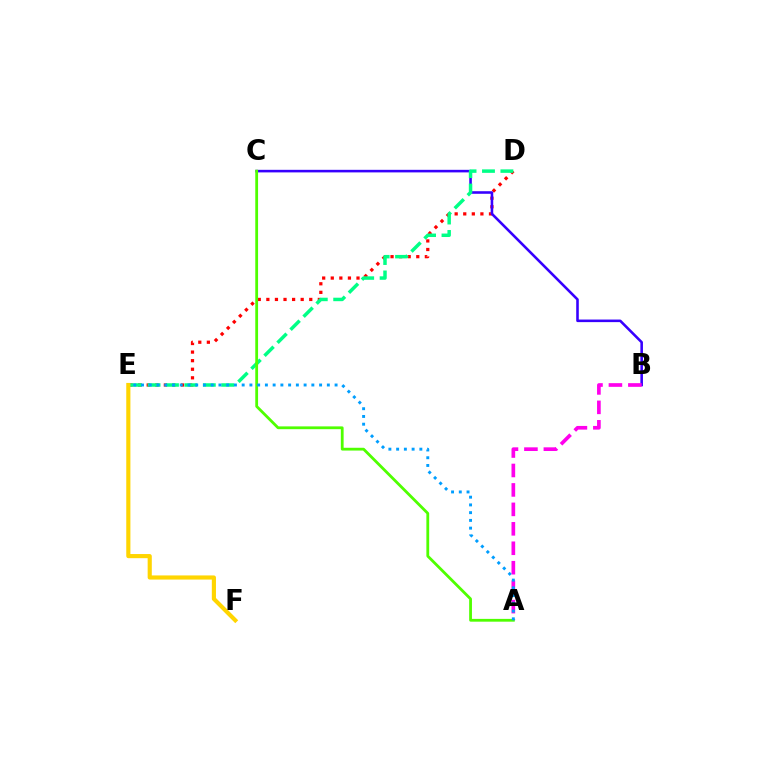{('D', 'E'): [{'color': '#ff0000', 'line_style': 'dotted', 'thickness': 2.33}, {'color': '#00ff86', 'line_style': 'dashed', 'thickness': 2.5}], ('B', 'C'): [{'color': '#3700ff', 'line_style': 'solid', 'thickness': 1.86}], ('A', 'B'): [{'color': '#ff00ed', 'line_style': 'dashed', 'thickness': 2.64}], ('A', 'C'): [{'color': '#4fff00', 'line_style': 'solid', 'thickness': 2.01}], ('A', 'E'): [{'color': '#009eff', 'line_style': 'dotted', 'thickness': 2.1}], ('E', 'F'): [{'color': '#ffd500', 'line_style': 'solid', 'thickness': 2.98}]}